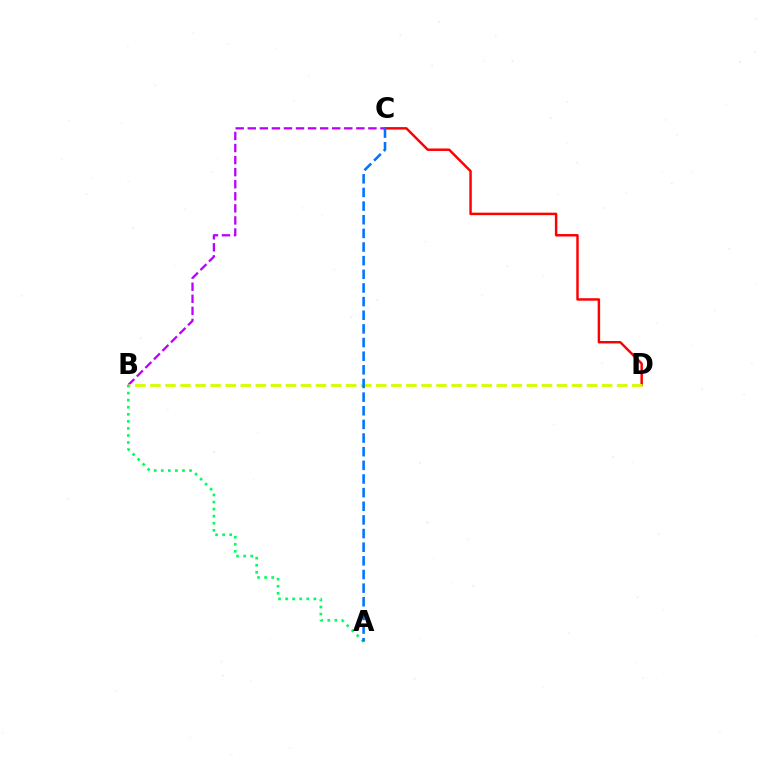{('C', 'D'): [{'color': '#ff0000', 'line_style': 'solid', 'thickness': 1.77}], ('B', 'C'): [{'color': '#b900ff', 'line_style': 'dashed', 'thickness': 1.64}], ('B', 'D'): [{'color': '#d1ff00', 'line_style': 'dashed', 'thickness': 2.05}], ('A', 'B'): [{'color': '#00ff5c', 'line_style': 'dotted', 'thickness': 1.92}], ('A', 'C'): [{'color': '#0074ff', 'line_style': 'dashed', 'thickness': 1.85}]}